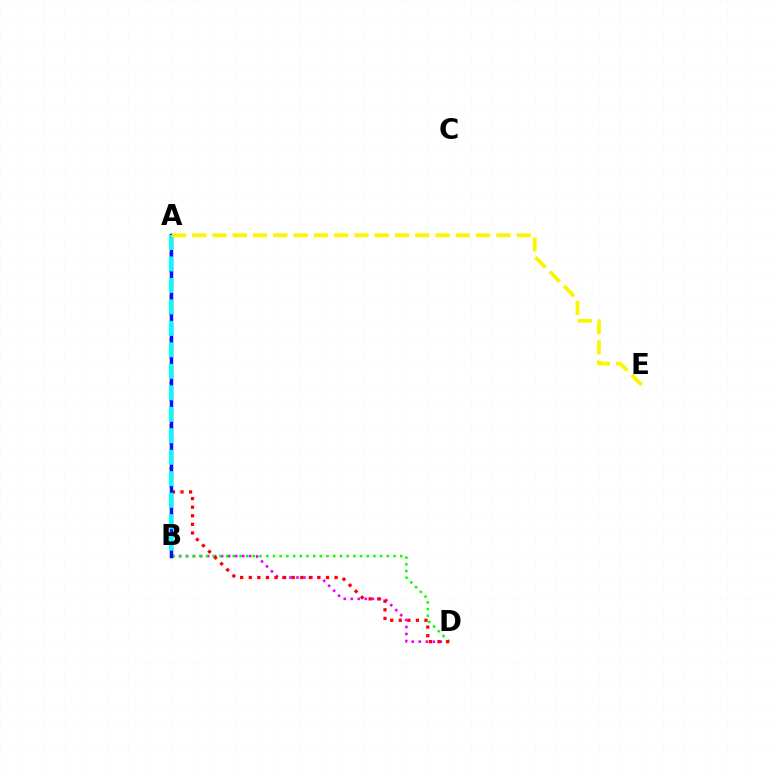{('B', 'D'): [{'color': '#ee00ff', 'line_style': 'dotted', 'thickness': 1.91}, {'color': '#08ff00', 'line_style': 'dotted', 'thickness': 1.82}], ('A', 'D'): [{'color': '#ff0000', 'line_style': 'dotted', 'thickness': 2.33}], ('A', 'B'): [{'color': '#0010ff', 'line_style': 'solid', 'thickness': 2.51}, {'color': '#00fff6', 'line_style': 'dashed', 'thickness': 2.92}], ('A', 'E'): [{'color': '#fcf500', 'line_style': 'dashed', 'thickness': 2.75}]}